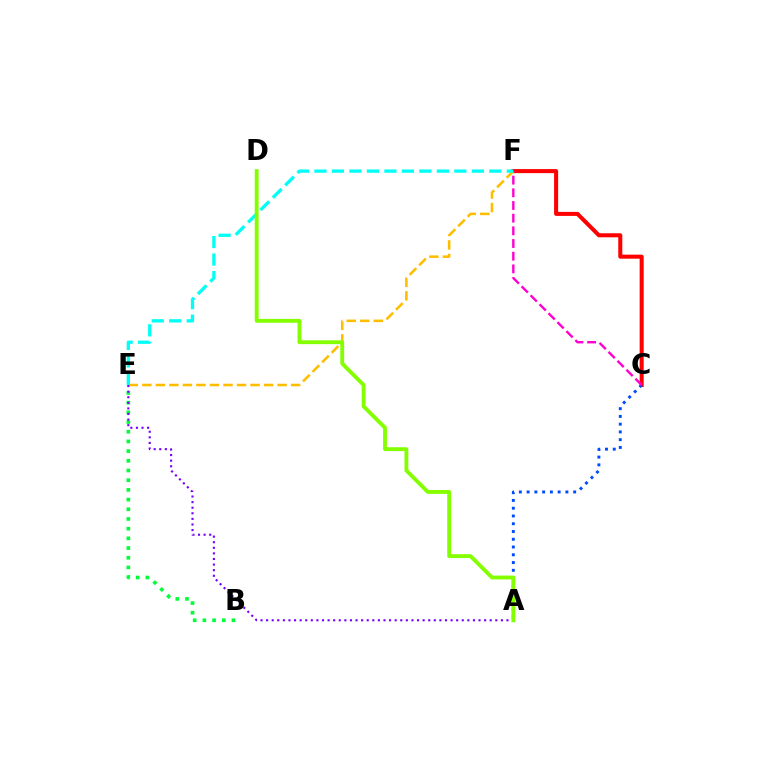{('C', 'F'): [{'color': '#ff0000', 'line_style': 'solid', 'thickness': 2.91}, {'color': '#ff00cf', 'line_style': 'dashed', 'thickness': 1.72}], ('A', 'C'): [{'color': '#004bff', 'line_style': 'dotted', 'thickness': 2.11}], ('B', 'E'): [{'color': '#00ff39', 'line_style': 'dotted', 'thickness': 2.63}], ('E', 'F'): [{'color': '#ffbd00', 'line_style': 'dashed', 'thickness': 1.84}, {'color': '#00fff6', 'line_style': 'dashed', 'thickness': 2.38}], ('A', 'E'): [{'color': '#7200ff', 'line_style': 'dotted', 'thickness': 1.52}], ('A', 'D'): [{'color': '#84ff00', 'line_style': 'solid', 'thickness': 2.78}]}